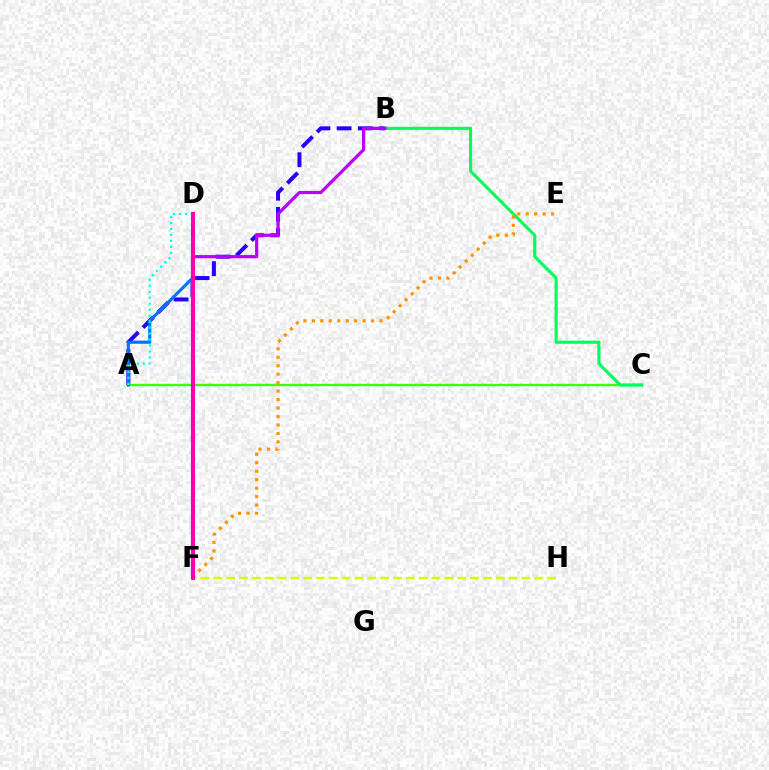{('A', 'B'): [{'color': '#2500ff', 'line_style': 'dashed', 'thickness': 2.88}], ('F', 'H'): [{'color': '#d1ff00', 'line_style': 'dashed', 'thickness': 1.74}], ('A', 'C'): [{'color': '#3dff00', 'line_style': 'solid', 'thickness': 1.7}], ('D', 'F'): [{'color': '#ff0000', 'line_style': 'solid', 'thickness': 1.64}, {'color': '#ff00ac', 'line_style': 'solid', 'thickness': 2.84}], ('B', 'C'): [{'color': '#00ff5c', 'line_style': 'solid', 'thickness': 2.25}], ('E', 'F'): [{'color': '#ff9400', 'line_style': 'dotted', 'thickness': 2.3}], ('A', 'D'): [{'color': '#0074ff', 'line_style': 'solid', 'thickness': 2.25}, {'color': '#00fff6', 'line_style': 'dotted', 'thickness': 1.62}], ('B', 'F'): [{'color': '#b900ff', 'line_style': 'solid', 'thickness': 2.3}]}